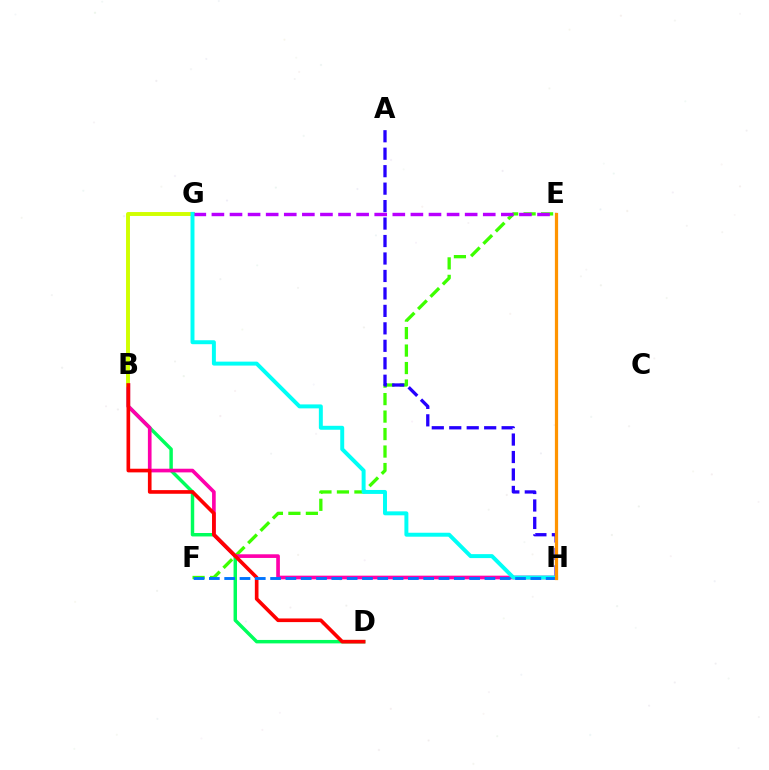{('E', 'F'): [{'color': '#3dff00', 'line_style': 'dashed', 'thickness': 2.37}], ('B', 'D'): [{'color': '#00ff5c', 'line_style': 'solid', 'thickness': 2.48}, {'color': '#ff0000', 'line_style': 'solid', 'thickness': 2.63}], ('B', 'H'): [{'color': '#ff00ac', 'line_style': 'solid', 'thickness': 2.64}], ('A', 'H'): [{'color': '#2500ff', 'line_style': 'dashed', 'thickness': 2.37}], ('B', 'G'): [{'color': '#d1ff00', 'line_style': 'solid', 'thickness': 2.82}], ('E', 'G'): [{'color': '#b900ff', 'line_style': 'dashed', 'thickness': 2.46}], ('G', 'H'): [{'color': '#00fff6', 'line_style': 'solid', 'thickness': 2.85}], ('F', 'H'): [{'color': '#0074ff', 'line_style': 'dashed', 'thickness': 2.08}], ('E', 'H'): [{'color': '#ff9400', 'line_style': 'solid', 'thickness': 2.33}]}